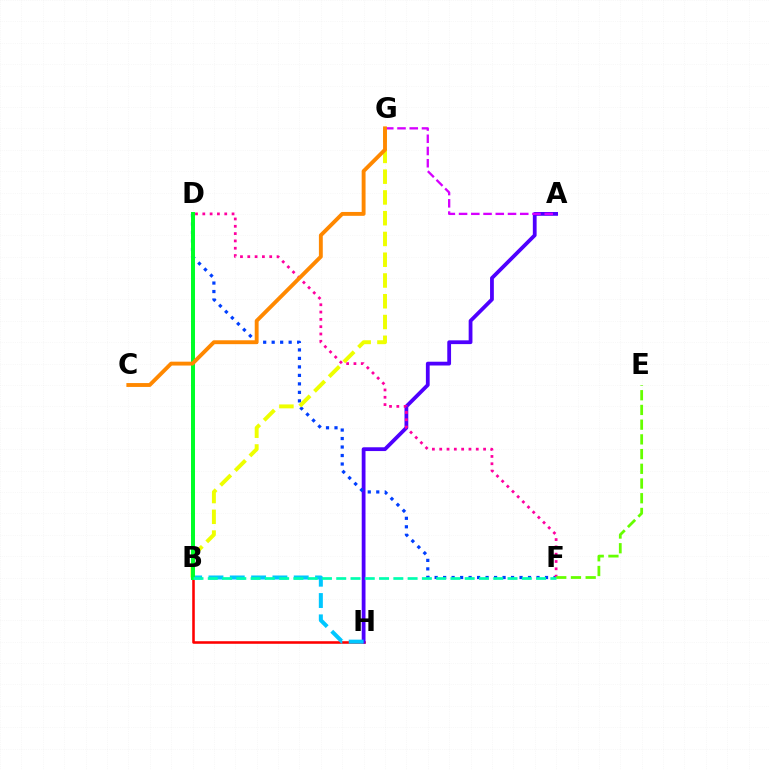{('B', 'H'): [{'color': '#ff0000', 'line_style': 'solid', 'thickness': 1.85}, {'color': '#00c7ff', 'line_style': 'dashed', 'thickness': 2.9}], ('A', 'H'): [{'color': '#4f00ff', 'line_style': 'solid', 'thickness': 2.72}], ('D', 'F'): [{'color': '#003fff', 'line_style': 'dotted', 'thickness': 2.31}, {'color': '#ff00a0', 'line_style': 'dotted', 'thickness': 1.99}], ('B', 'G'): [{'color': '#eeff00', 'line_style': 'dashed', 'thickness': 2.82}], ('A', 'G'): [{'color': '#d600ff', 'line_style': 'dashed', 'thickness': 1.66}], ('B', 'D'): [{'color': '#00ff27', 'line_style': 'solid', 'thickness': 2.86}], ('E', 'F'): [{'color': '#66ff00', 'line_style': 'dashed', 'thickness': 2.0}], ('B', 'F'): [{'color': '#00ffaf', 'line_style': 'dashed', 'thickness': 1.94}], ('C', 'G'): [{'color': '#ff8800', 'line_style': 'solid', 'thickness': 2.79}]}